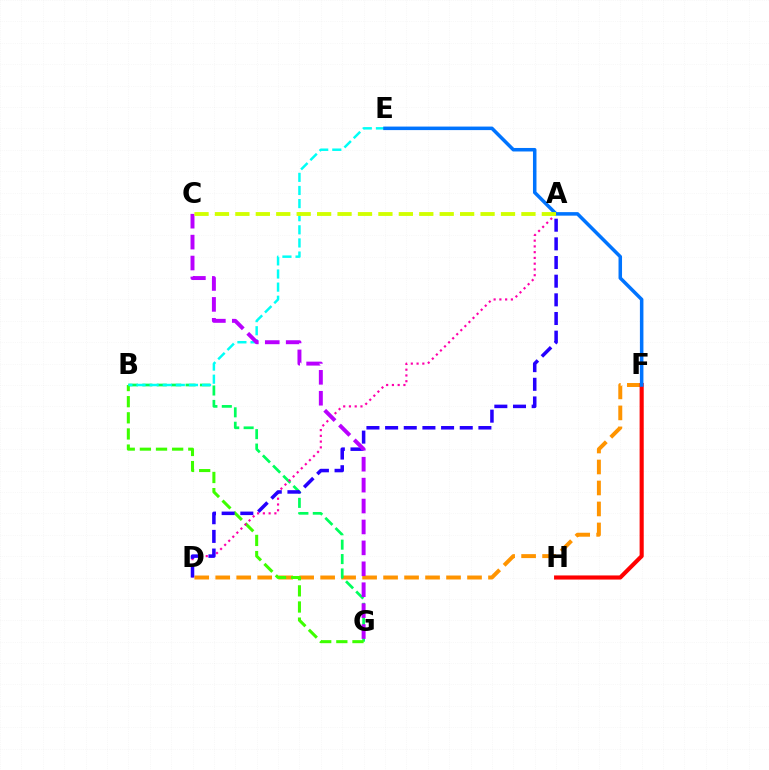{('D', 'F'): [{'color': '#ff9400', 'line_style': 'dashed', 'thickness': 2.85}], ('B', 'G'): [{'color': '#00ff5c', 'line_style': 'dashed', 'thickness': 1.96}, {'color': '#3dff00', 'line_style': 'dashed', 'thickness': 2.19}], ('B', 'E'): [{'color': '#00fff6', 'line_style': 'dashed', 'thickness': 1.78}], ('A', 'D'): [{'color': '#ff00ac', 'line_style': 'dotted', 'thickness': 1.56}, {'color': '#2500ff', 'line_style': 'dashed', 'thickness': 2.54}], ('C', 'G'): [{'color': '#b900ff', 'line_style': 'dashed', 'thickness': 2.84}], ('F', 'H'): [{'color': '#ff0000', 'line_style': 'solid', 'thickness': 2.96}], ('E', 'F'): [{'color': '#0074ff', 'line_style': 'solid', 'thickness': 2.53}], ('A', 'C'): [{'color': '#d1ff00', 'line_style': 'dashed', 'thickness': 2.78}]}